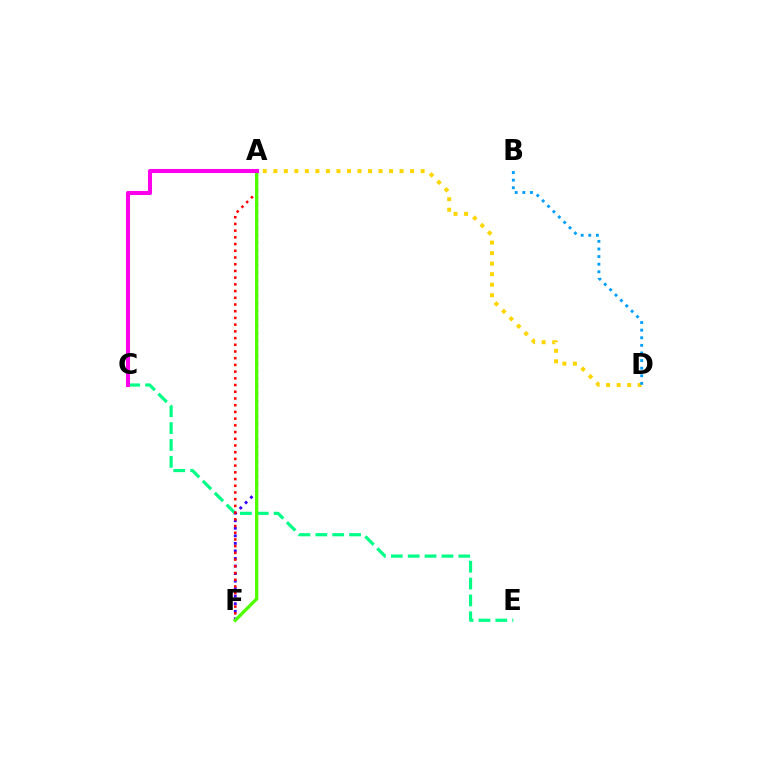{('C', 'E'): [{'color': '#00ff86', 'line_style': 'dashed', 'thickness': 2.29}], ('A', 'D'): [{'color': '#ffd500', 'line_style': 'dotted', 'thickness': 2.86}], ('A', 'F'): [{'color': '#3700ff', 'line_style': 'dotted', 'thickness': 2.05}, {'color': '#ff0000', 'line_style': 'dotted', 'thickness': 1.82}, {'color': '#4fff00', 'line_style': 'solid', 'thickness': 2.37}], ('B', 'D'): [{'color': '#009eff', 'line_style': 'dotted', 'thickness': 2.07}], ('A', 'C'): [{'color': '#ff00ed', 'line_style': 'solid', 'thickness': 2.92}]}